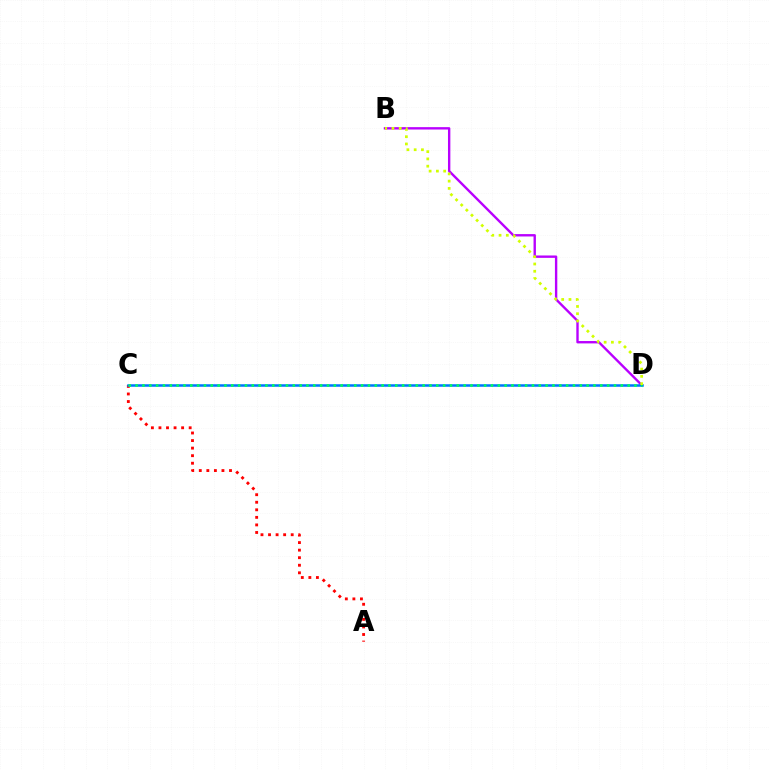{('A', 'C'): [{'color': '#ff0000', 'line_style': 'dotted', 'thickness': 2.05}], ('B', 'D'): [{'color': '#b900ff', 'line_style': 'solid', 'thickness': 1.71}, {'color': '#d1ff00', 'line_style': 'dotted', 'thickness': 1.97}], ('C', 'D'): [{'color': '#0074ff', 'line_style': 'solid', 'thickness': 1.81}, {'color': '#00ff5c', 'line_style': 'dotted', 'thickness': 1.86}]}